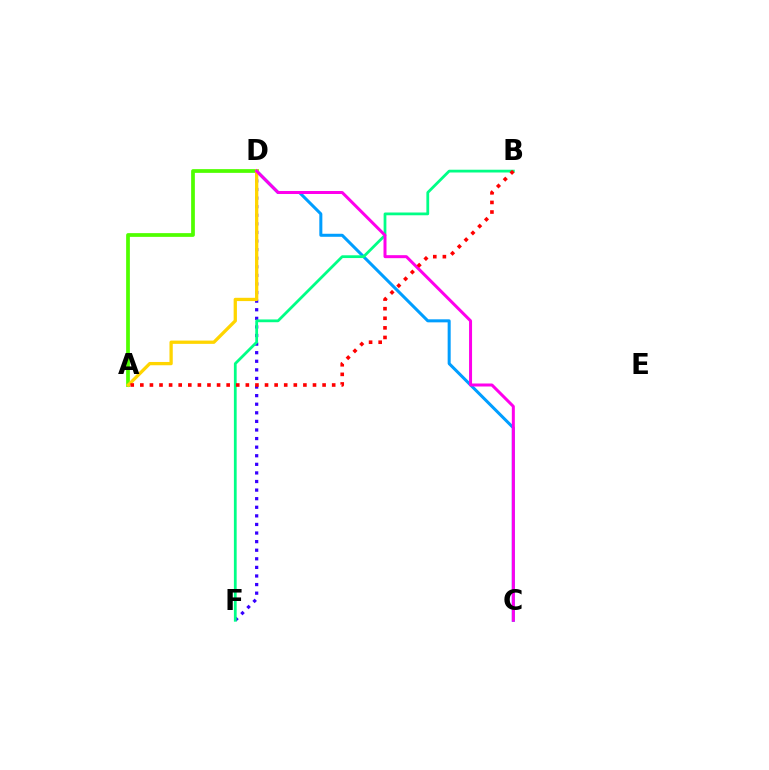{('C', 'D'): [{'color': '#009eff', 'line_style': 'solid', 'thickness': 2.18}, {'color': '#ff00ed', 'line_style': 'solid', 'thickness': 2.16}], ('D', 'F'): [{'color': '#3700ff', 'line_style': 'dotted', 'thickness': 2.33}], ('A', 'D'): [{'color': '#4fff00', 'line_style': 'solid', 'thickness': 2.69}, {'color': '#ffd500', 'line_style': 'solid', 'thickness': 2.37}], ('B', 'F'): [{'color': '#00ff86', 'line_style': 'solid', 'thickness': 1.99}], ('A', 'B'): [{'color': '#ff0000', 'line_style': 'dotted', 'thickness': 2.61}]}